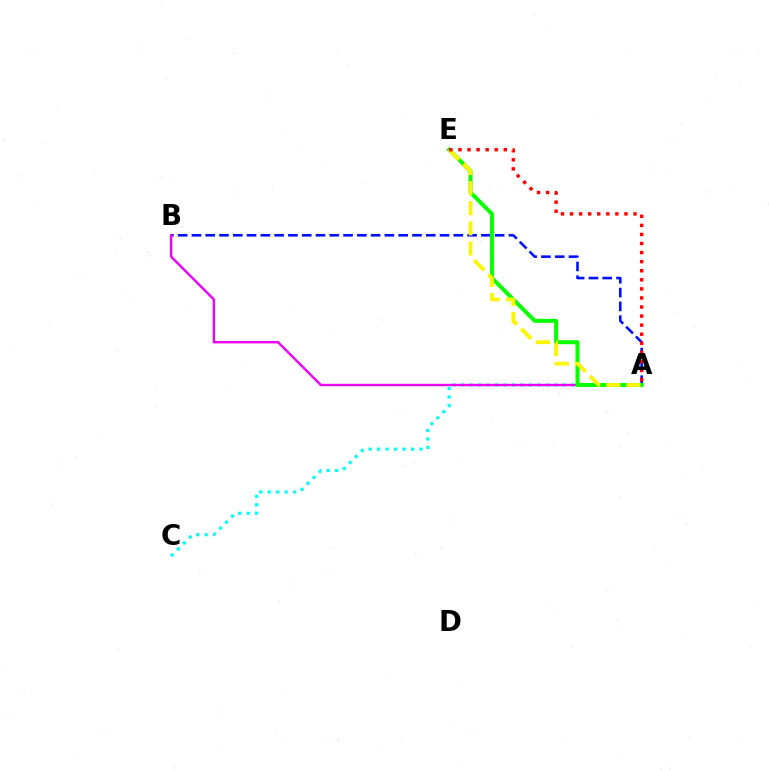{('A', 'B'): [{'color': '#0010ff', 'line_style': 'dashed', 'thickness': 1.87}, {'color': '#ee00ff', 'line_style': 'solid', 'thickness': 1.72}], ('A', 'C'): [{'color': '#00fff6', 'line_style': 'dotted', 'thickness': 2.3}], ('A', 'E'): [{'color': '#08ff00', 'line_style': 'solid', 'thickness': 2.87}, {'color': '#fcf500', 'line_style': 'dashed', 'thickness': 2.74}, {'color': '#ff0000', 'line_style': 'dotted', 'thickness': 2.46}]}